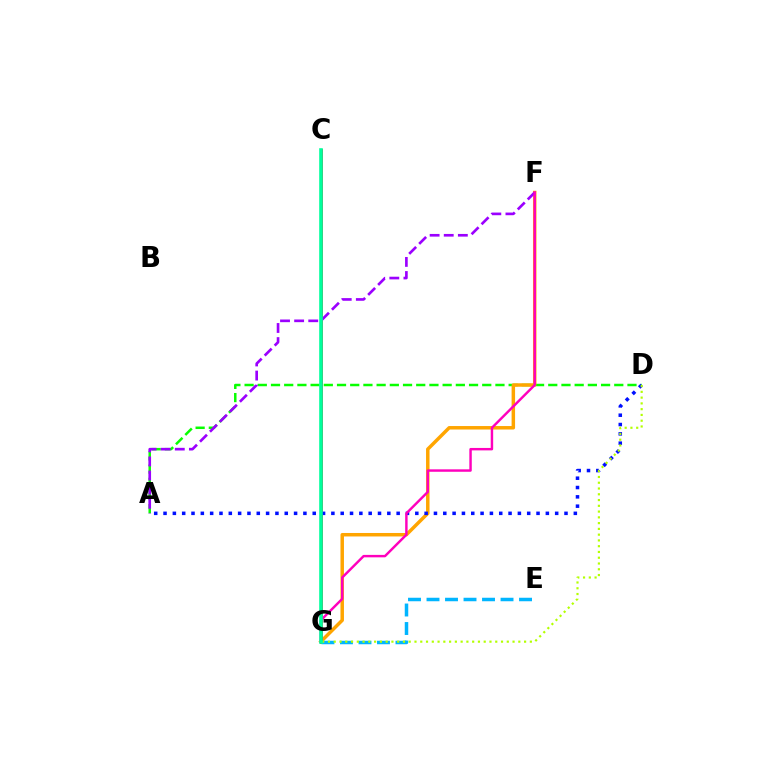{('A', 'D'): [{'color': '#08ff00', 'line_style': 'dashed', 'thickness': 1.79}, {'color': '#0010ff', 'line_style': 'dotted', 'thickness': 2.53}], ('F', 'G'): [{'color': '#ffa500', 'line_style': 'solid', 'thickness': 2.51}, {'color': '#ff00bd', 'line_style': 'solid', 'thickness': 1.76}], ('C', 'G'): [{'color': '#ff0000', 'line_style': 'solid', 'thickness': 1.97}, {'color': '#00ff9d', 'line_style': 'solid', 'thickness': 2.6}], ('E', 'G'): [{'color': '#00b5ff', 'line_style': 'dashed', 'thickness': 2.51}], ('A', 'F'): [{'color': '#9b00ff', 'line_style': 'dashed', 'thickness': 1.92}], ('D', 'G'): [{'color': '#b3ff00', 'line_style': 'dotted', 'thickness': 1.57}]}